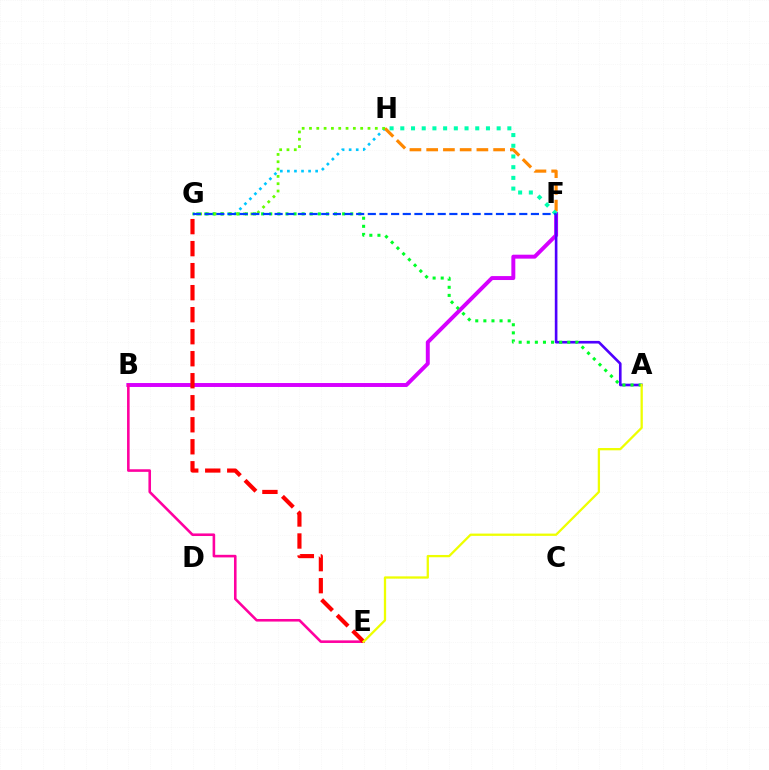{('G', 'H'): [{'color': '#00c7ff', 'line_style': 'dotted', 'thickness': 1.92}, {'color': '#66ff00', 'line_style': 'dotted', 'thickness': 1.99}], ('B', 'F'): [{'color': '#d600ff', 'line_style': 'solid', 'thickness': 2.84}], ('F', 'H'): [{'color': '#ff8800', 'line_style': 'dashed', 'thickness': 2.27}, {'color': '#00ffaf', 'line_style': 'dotted', 'thickness': 2.91}], ('A', 'F'): [{'color': '#4f00ff', 'line_style': 'solid', 'thickness': 1.89}], ('A', 'G'): [{'color': '#00ff27', 'line_style': 'dotted', 'thickness': 2.2}], ('B', 'E'): [{'color': '#ff00a0', 'line_style': 'solid', 'thickness': 1.86}], ('E', 'G'): [{'color': '#ff0000', 'line_style': 'dashed', 'thickness': 2.99}], ('A', 'E'): [{'color': '#eeff00', 'line_style': 'solid', 'thickness': 1.65}], ('F', 'G'): [{'color': '#003fff', 'line_style': 'dashed', 'thickness': 1.58}]}